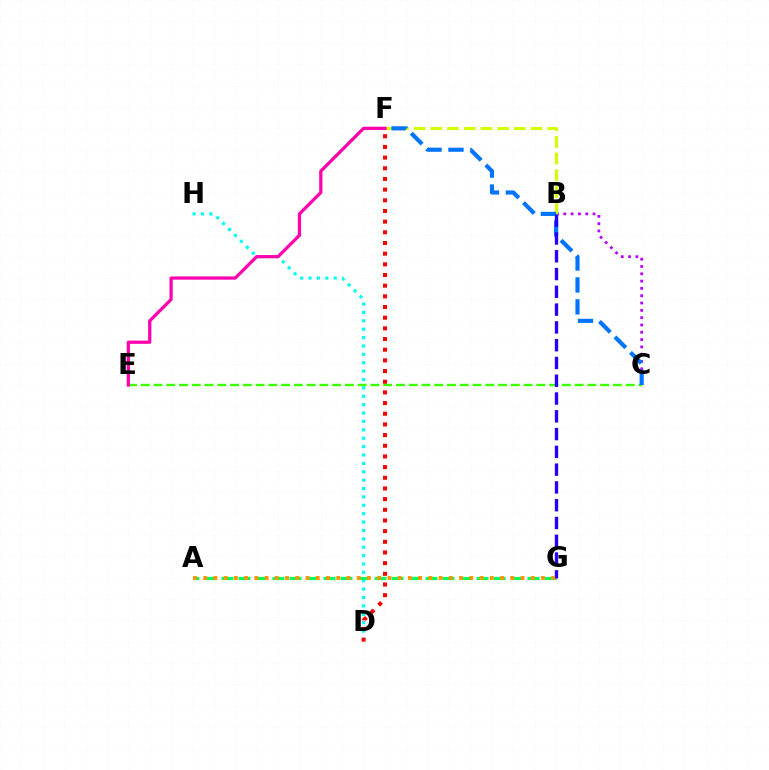{('B', 'C'): [{'color': '#b900ff', 'line_style': 'dotted', 'thickness': 1.99}], ('B', 'F'): [{'color': '#d1ff00', 'line_style': 'dashed', 'thickness': 2.27}], ('D', 'H'): [{'color': '#00fff6', 'line_style': 'dotted', 'thickness': 2.28}], ('C', 'E'): [{'color': '#3dff00', 'line_style': 'dashed', 'thickness': 1.73}], ('A', 'G'): [{'color': '#00ff5c', 'line_style': 'dashed', 'thickness': 2.31}, {'color': '#ff9400', 'line_style': 'dotted', 'thickness': 2.78}], ('D', 'F'): [{'color': '#ff0000', 'line_style': 'dotted', 'thickness': 2.9}], ('C', 'F'): [{'color': '#0074ff', 'line_style': 'dashed', 'thickness': 2.98}], ('B', 'G'): [{'color': '#2500ff', 'line_style': 'dashed', 'thickness': 2.42}], ('E', 'F'): [{'color': '#ff00ac', 'line_style': 'solid', 'thickness': 2.33}]}